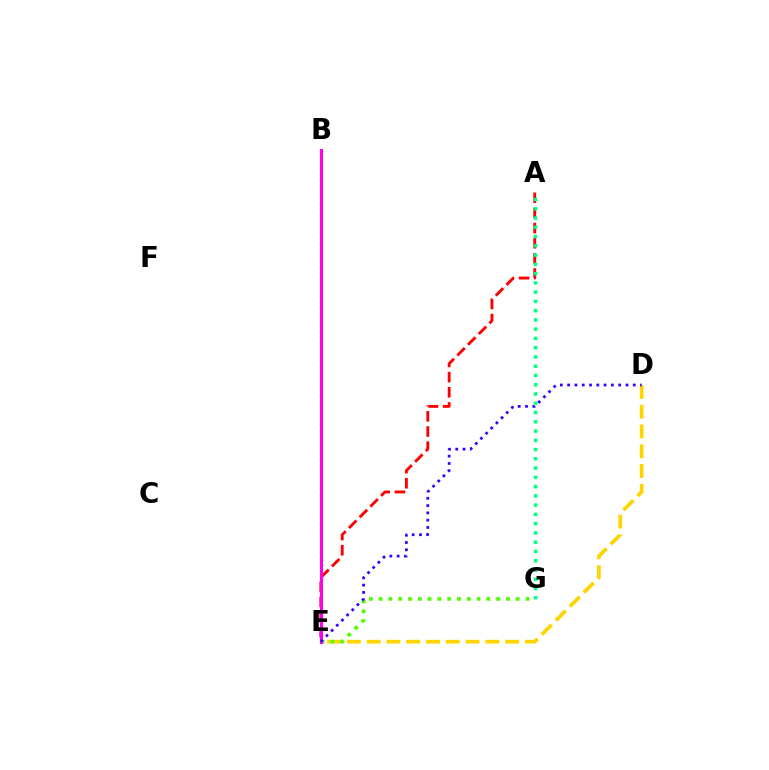{('A', 'E'): [{'color': '#ff0000', 'line_style': 'dashed', 'thickness': 2.06}], ('D', 'E'): [{'color': '#ffd500', 'line_style': 'dashed', 'thickness': 2.69}, {'color': '#3700ff', 'line_style': 'dotted', 'thickness': 1.98}], ('B', 'E'): [{'color': '#009eff', 'line_style': 'dotted', 'thickness': 1.58}, {'color': '#ff00ed', 'line_style': 'solid', 'thickness': 2.21}], ('E', 'G'): [{'color': '#4fff00', 'line_style': 'dotted', 'thickness': 2.66}], ('A', 'G'): [{'color': '#00ff86', 'line_style': 'dotted', 'thickness': 2.52}]}